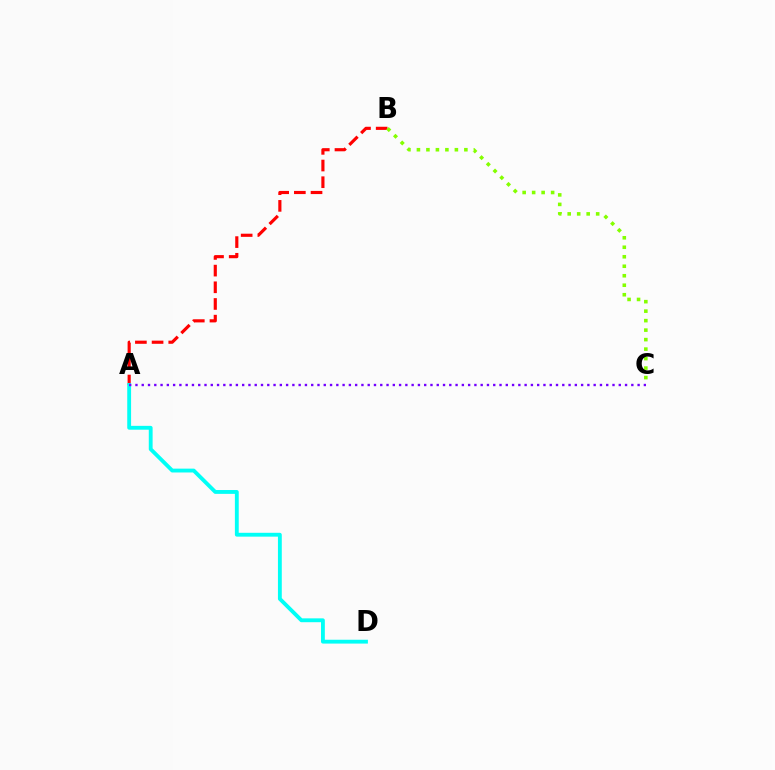{('A', 'B'): [{'color': '#ff0000', 'line_style': 'dashed', 'thickness': 2.27}], ('A', 'D'): [{'color': '#00fff6', 'line_style': 'solid', 'thickness': 2.77}], ('B', 'C'): [{'color': '#84ff00', 'line_style': 'dotted', 'thickness': 2.58}], ('A', 'C'): [{'color': '#7200ff', 'line_style': 'dotted', 'thickness': 1.71}]}